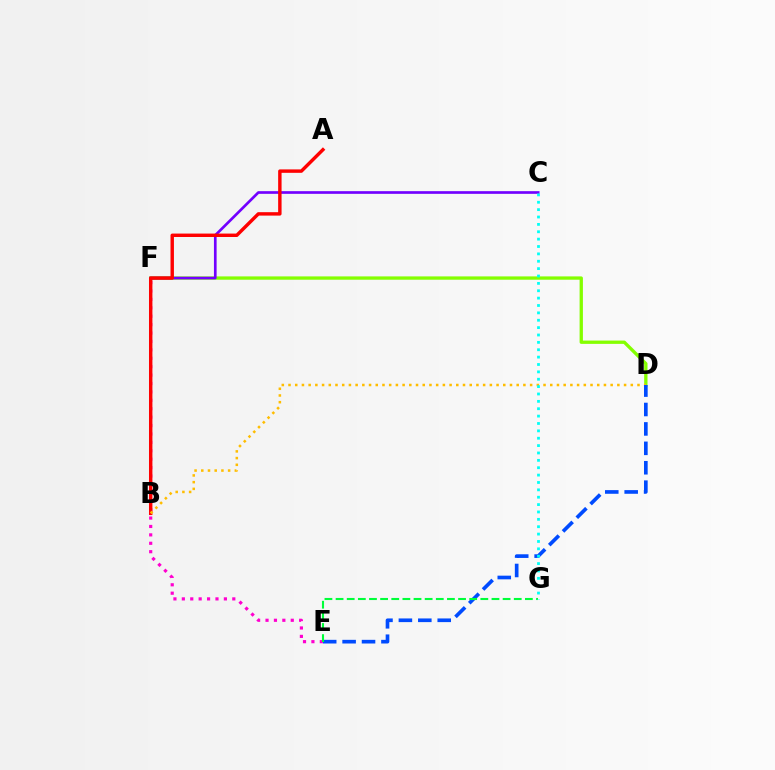{('D', 'F'): [{'color': '#84ff00', 'line_style': 'solid', 'thickness': 2.39}], ('E', 'F'): [{'color': '#ff00cf', 'line_style': 'dotted', 'thickness': 2.28}], ('C', 'F'): [{'color': '#7200ff', 'line_style': 'solid', 'thickness': 1.93}], ('A', 'B'): [{'color': '#ff0000', 'line_style': 'solid', 'thickness': 2.46}], ('B', 'D'): [{'color': '#ffbd00', 'line_style': 'dotted', 'thickness': 1.82}], ('D', 'E'): [{'color': '#004bff', 'line_style': 'dashed', 'thickness': 2.64}], ('E', 'G'): [{'color': '#00ff39', 'line_style': 'dashed', 'thickness': 1.51}], ('C', 'G'): [{'color': '#00fff6', 'line_style': 'dotted', 'thickness': 2.0}]}